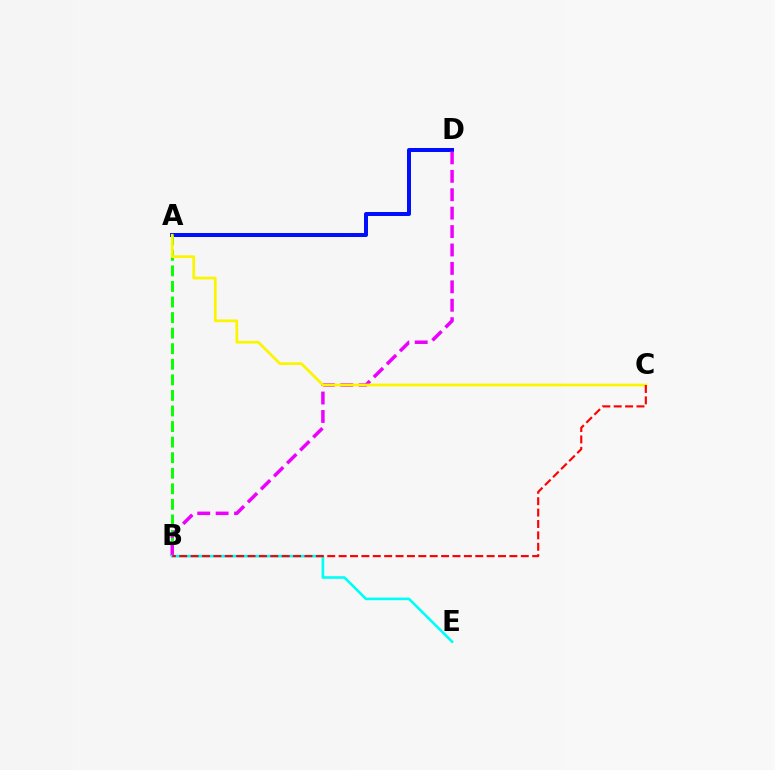{('A', 'D'): [{'color': '#0010ff', 'line_style': 'solid', 'thickness': 2.88}], ('A', 'B'): [{'color': '#08ff00', 'line_style': 'dashed', 'thickness': 2.11}], ('B', 'D'): [{'color': '#ee00ff', 'line_style': 'dashed', 'thickness': 2.5}], ('B', 'E'): [{'color': '#00fff6', 'line_style': 'solid', 'thickness': 1.9}], ('A', 'C'): [{'color': '#fcf500', 'line_style': 'solid', 'thickness': 1.96}], ('B', 'C'): [{'color': '#ff0000', 'line_style': 'dashed', 'thickness': 1.55}]}